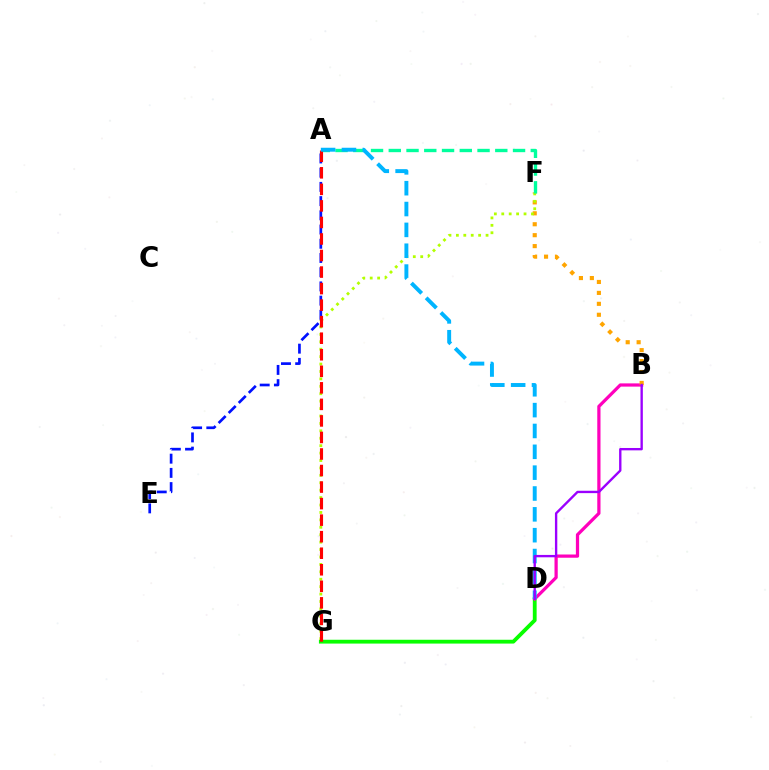{('A', 'E'): [{'color': '#0010ff', 'line_style': 'dashed', 'thickness': 1.93}], ('D', 'G'): [{'color': '#08ff00', 'line_style': 'solid', 'thickness': 2.75}], ('B', 'D'): [{'color': '#ff00bd', 'line_style': 'solid', 'thickness': 2.33}, {'color': '#9b00ff', 'line_style': 'solid', 'thickness': 1.7}], ('B', 'F'): [{'color': '#ffa500', 'line_style': 'dotted', 'thickness': 2.97}], ('F', 'G'): [{'color': '#b3ff00', 'line_style': 'dotted', 'thickness': 2.02}], ('A', 'F'): [{'color': '#00ff9d', 'line_style': 'dashed', 'thickness': 2.41}], ('A', 'G'): [{'color': '#ff0000', 'line_style': 'dashed', 'thickness': 2.25}], ('A', 'D'): [{'color': '#00b5ff', 'line_style': 'dashed', 'thickness': 2.83}]}